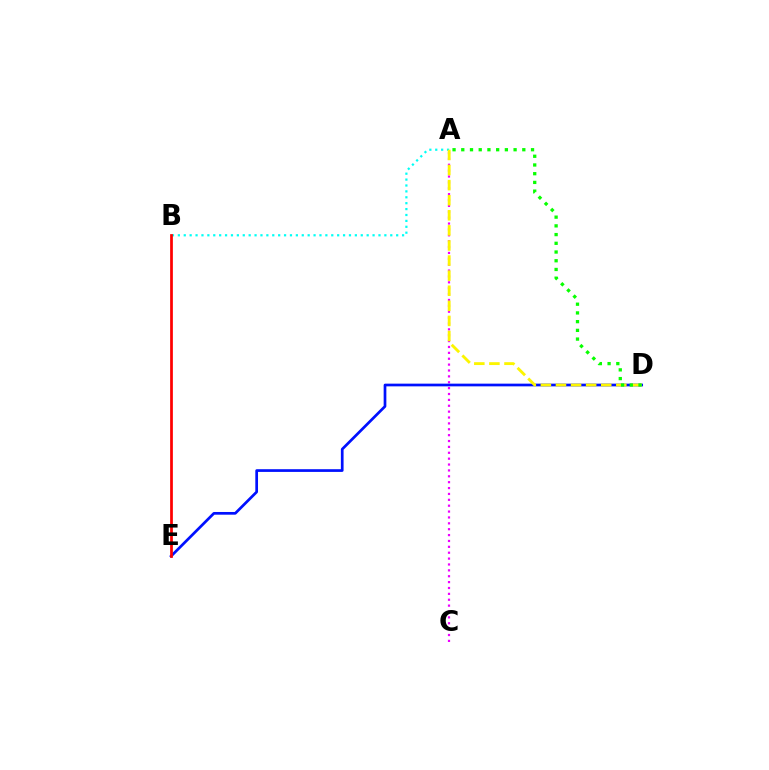{('A', 'C'): [{'color': '#ee00ff', 'line_style': 'dotted', 'thickness': 1.6}], ('D', 'E'): [{'color': '#0010ff', 'line_style': 'solid', 'thickness': 1.95}], ('A', 'B'): [{'color': '#00fff6', 'line_style': 'dotted', 'thickness': 1.6}], ('A', 'D'): [{'color': '#fcf500', 'line_style': 'dashed', 'thickness': 2.05}, {'color': '#08ff00', 'line_style': 'dotted', 'thickness': 2.37}], ('B', 'E'): [{'color': '#ff0000', 'line_style': 'solid', 'thickness': 1.97}]}